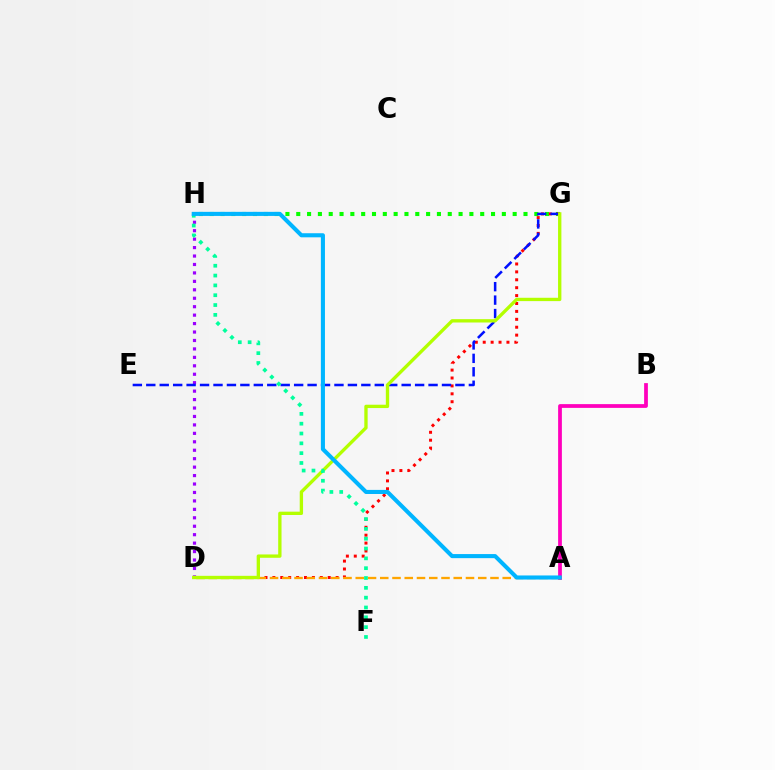{('A', 'B'): [{'color': '#ff00bd', 'line_style': 'solid', 'thickness': 2.7}], ('G', 'H'): [{'color': '#08ff00', 'line_style': 'dotted', 'thickness': 2.94}], ('D', 'H'): [{'color': '#9b00ff', 'line_style': 'dotted', 'thickness': 2.29}], ('D', 'G'): [{'color': '#ff0000', 'line_style': 'dotted', 'thickness': 2.15}, {'color': '#b3ff00', 'line_style': 'solid', 'thickness': 2.4}], ('A', 'D'): [{'color': '#ffa500', 'line_style': 'dashed', 'thickness': 1.66}], ('E', 'G'): [{'color': '#0010ff', 'line_style': 'dashed', 'thickness': 1.83}], ('F', 'H'): [{'color': '#00ff9d', 'line_style': 'dotted', 'thickness': 2.67}], ('A', 'H'): [{'color': '#00b5ff', 'line_style': 'solid', 'thickness': 2.94}]}